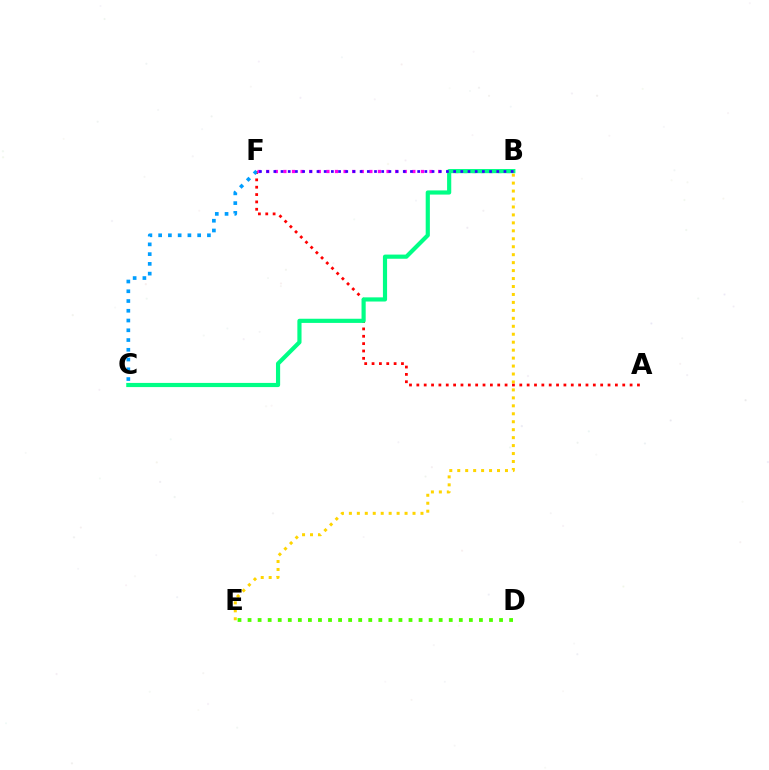{('D', 'E'): [{'color': '#4fff00', 'line_style': 'dotted', 'thickness': 2.73}], ('A', 'F'): [{'color': '#ff0000', 'line_style': 'dotted', 'thickness': 2.0}], ('C', 'F'): [{'color': '#009eff', 'line_style': 'dotted', 'thickness': 2.65}], ('B', 'F'): [{'color': '#ff00ed', 'line_style': 'dotted', 'thickness': 2.34}, {'color': '#3700ff', 'line_style': 'dotted', 'thickness': 1.95}], ('B', 'E'): [{'color': '#ffd500', 'line_style': 'dotted', 'thickness': 2.16}], ('B', 'C'): [{'color': '#00ff86', 'line_style': 'solid', 'thickness': 3.0}]}